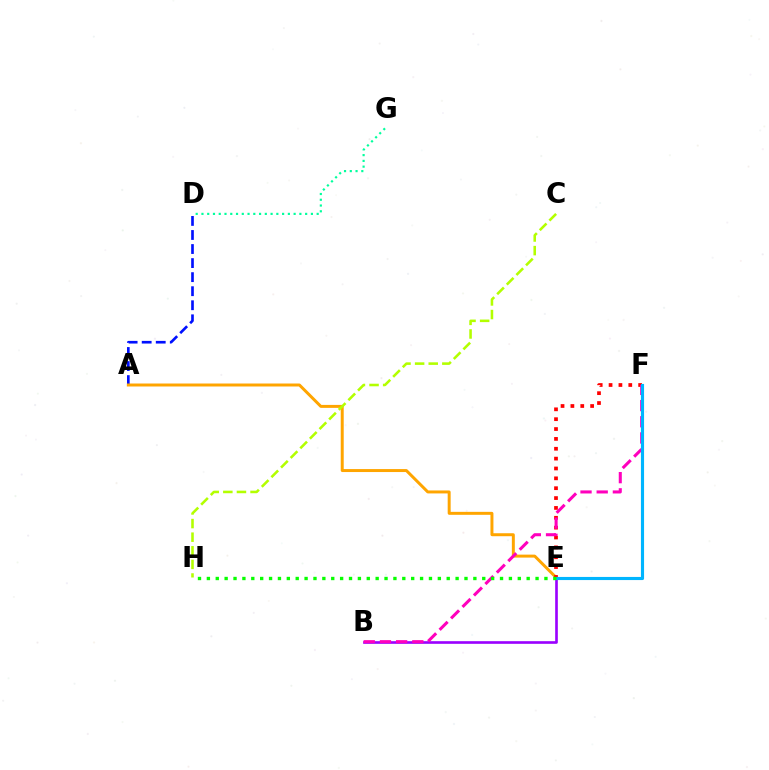{('B', 'E'): [{'color': '#9b00ff', 'line_style': 'solid', 'thickness': 1.9}], ('A', 'D'): [{'color': '#0010ff', 'line_style': 'dashed', 'thickness': 1.91}], ('A', 'E'): [{'color': '#ffa500', 'line_style': 'solid', 'thickness': 2.14}], ('E', 'F'): [{'color': '#ff0000', 'line_style': 'dotted', 'thickness': 2.68}, {'color': '#00b5ff', 'line_style': 'solid', 'thickness': 2.25}], ('B', 'F'): [{'color': '#ff00bd', 'line_style': 'dashed', 'thickness': 2.2}], ('E', 'H'): [{'color': '#08ff00', 'line_style': 'dotted', 'thickness': 2.41}], ('D', 'G'): [{'color': '#00ff9d', 'line_style': 'dotted', 'thickness': 1.57}], ('C', 'H'): [{'color': '#b3ff00', 'line_style': 'dashed', 'thickness': 1.85}]}